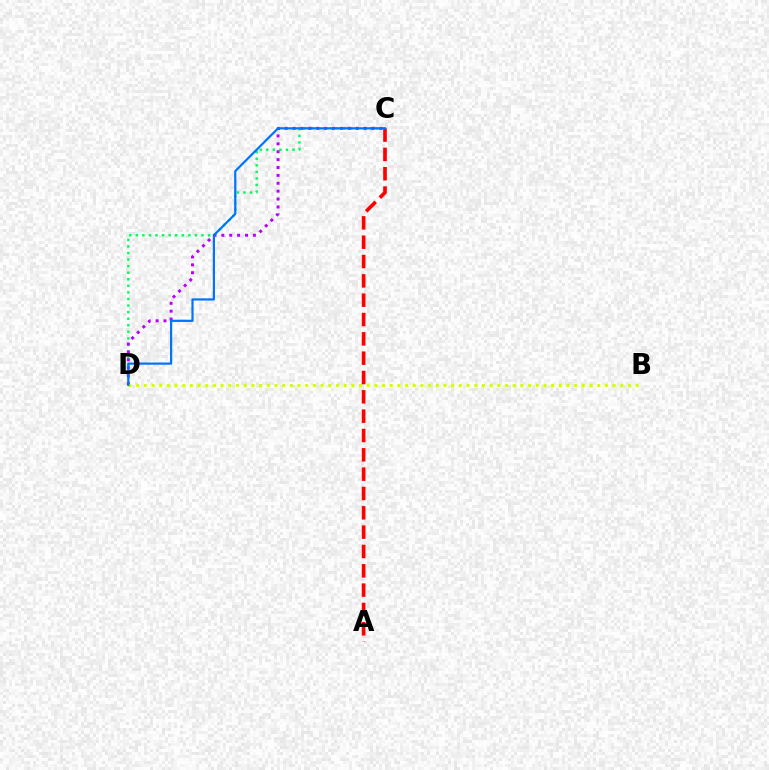{('C', 'D'): [{'color': '#00ff5c', 'line_style': 'dotted', 'thickness': 1.78}, {'color': '#b900ff', 'line_style': 'dotted', 'thickness': 2.14}, {'color': '#0074ff', 'line_style': 'solid', 'thickness': 1.59}], ('B', 'D'): [{'color': '#d1ff00', 'line_style': 'dotted', 'thickness': 2.09}], ('A', 'C'): [{'color': '#ff0000', 'line_style': 'dashed', 'thickness': 2.63}]}